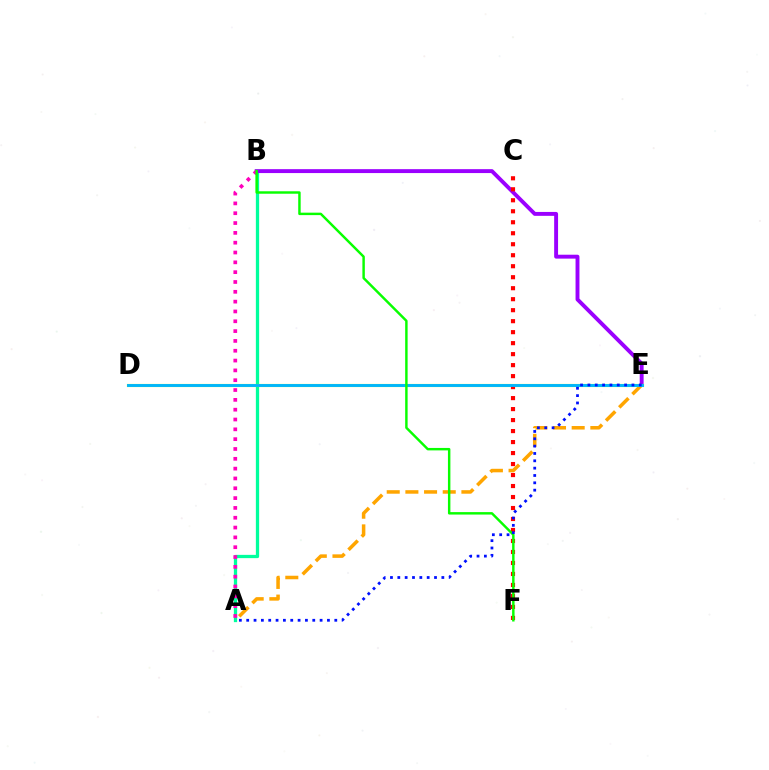{('A', 'B'): [{'color': '#00ff9d', 'line_style': 'solid', 'thickness': 2.36}, {'color': '#ff00bd', 'line_style': 'dotted', 'thickness': 2.67}], ('B', 'E'): [{'color': '#9b00ff', 'line_style': 'solid', 'thickness': 2.81}], ('A', 'E'): [{'color': '#ffa500', 'line_style': 'dashed', 'thickness': 2.54}, {'color': '#0010ff', 'line_style': 'dotted', 'thickness': 1.99}], ('D', 'E'): [{'color': '#b3ff00', 'line_style': 'solid', 'thickness': 2.26}, {'color': '#00b5ff', 'line_style': 'solid', 'thickness': 2.08}], ('C', 'F'): [{'color': '#ff0000', 'line_style': 'dotted', 'thickness': 2.99}], ('B', 'F'): [{'color': '#08ff00', 'line_style': 'solid', 'thickness': 1.77}]}